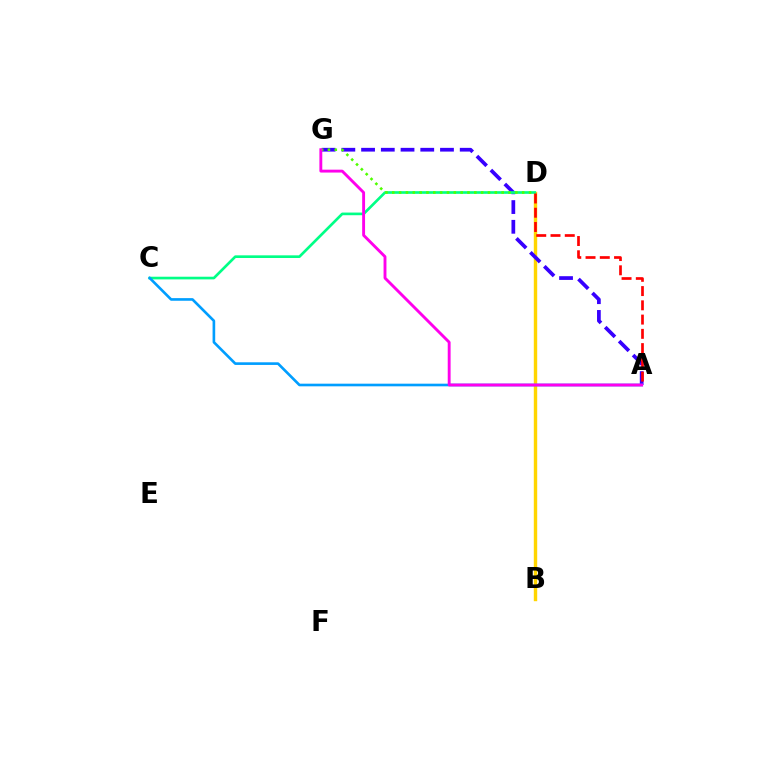{('B', 'D'): [{'color': '#ffd500', 'line_style': 'solid', 'thickness': 2.45}], ('A', 'G'): [{'color': '#3700ff', 'line_style': 'dashed', 'thickness': 2.68}, {'color': '#ff00ed', 'line_style': 'solid', 'thickness': 2.08}], ('C', 'D'): [{'color': '#00ff86', 'line_style': 'solid', 'thickness': 1.92}], ('A', 'C'): [{'color': '#009eff', 'line_style': 'solid', 'thickness': 1.9}], ('D', 'G'): [{'color': '#4fff00', 'line_style': 'dotted', 'thickness': 1.86}], ('A', 'D'): [{'color': '#ff0000', 'line_style': 'dashed', 'thickness': 1.94}]}